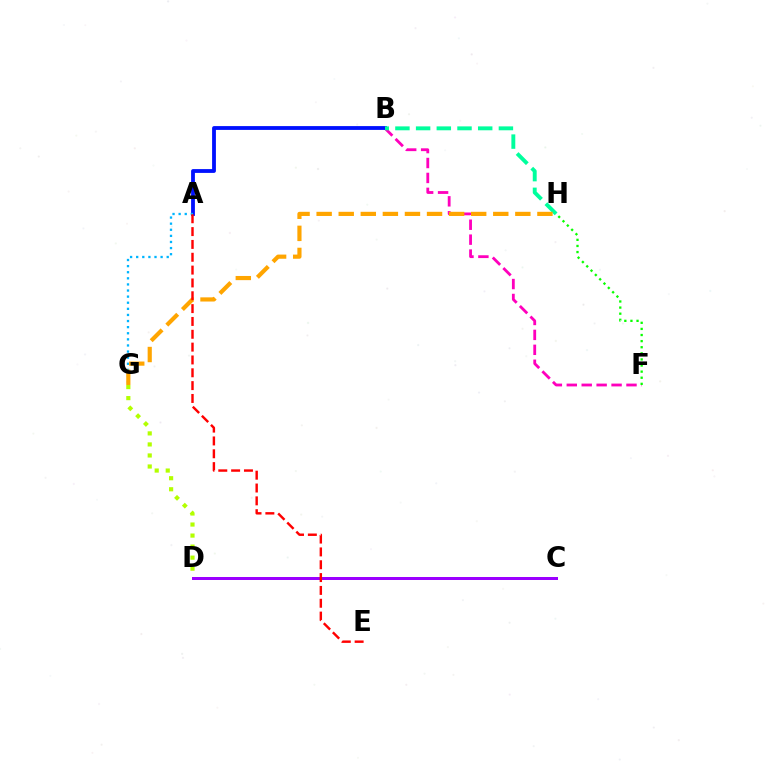{('C', 'D'): [{'color': '#9b00ff', 'line_style': 'solid', 'thickness': 2.16}], ('D', 'G'): [{'color': '#b3ff00', 'line_style': 'dotted', 'thickness': 3.0}], ('B', 'F'): [{'color': '#ff00bd', 'line_style': 'dashed', 'thickness': 2.03}], ('A', 'B'): [{'color': '#0010ff', 'line_style': 'solid', 'thickness': 2.75}], ('B', 'H'): [{'color': '#00ff9d', 'line_style': 'dashed', 'thickness': 2.81}], ('F', 'H'): [{'color': '#08ff00', 'line_style': 'dotted', 'thickness': 1.66}], ('A', 'G'): [{'color': '#00b5ff', 'line_style': 'dotted', 'thickness': 1.66}], ('G', 'H'): [{'color': '#ffa500', 'line_style': 'dashed', 'thickness': 3.0}], ('A', 'E'): [{'color': '#ff0000', 'line_style': 'dashed', 'thickness': 1.74}]}